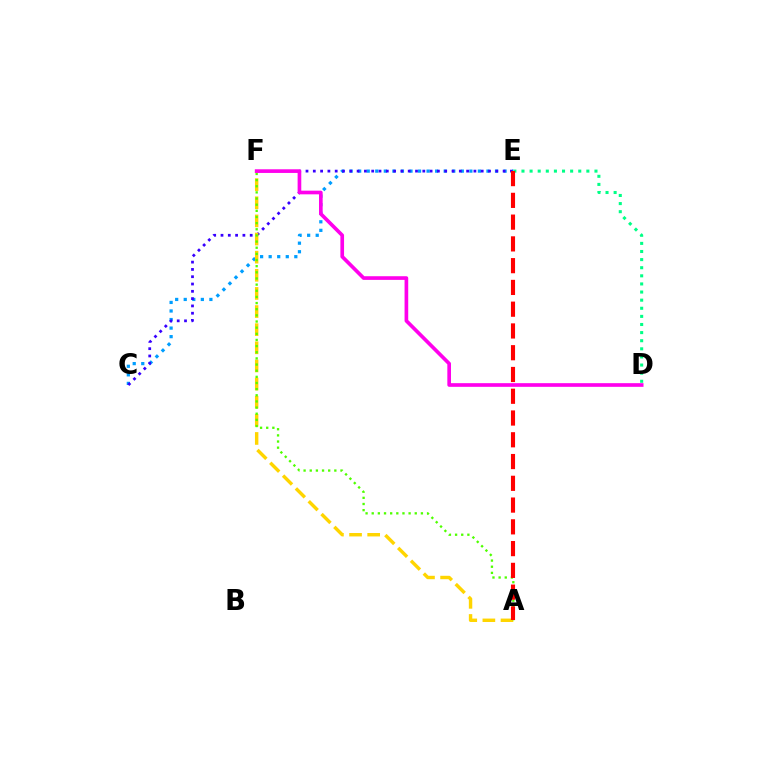{('C', 'E'): [{'color': '#009eff', 'line_style': 'dotted', 'thickness': 2.32}, {'color': '#3700ff', 'line_style': 'dotted', 'thickness': 1.98}], ('D', 'E'): [{'color': '#00ff86', 'line_style': 'dotted', 'thickness': 2.2}], ('A', 'F'): [{'color': '#ffd500', 'line_style': 'dashed', 'thickness': 2.46}, {'color': '#4fff00', 'line_style': 'dotted', 'thickness': 1.67}], ('D', 'F'): [{'color': '#ff00ed', 'line_style': 'solid', 'thickness': 2.64}], ('A', 'E'): [{'color': '#ff0000', 'line_style': 'dashed', 'thickness': 2.96}]}